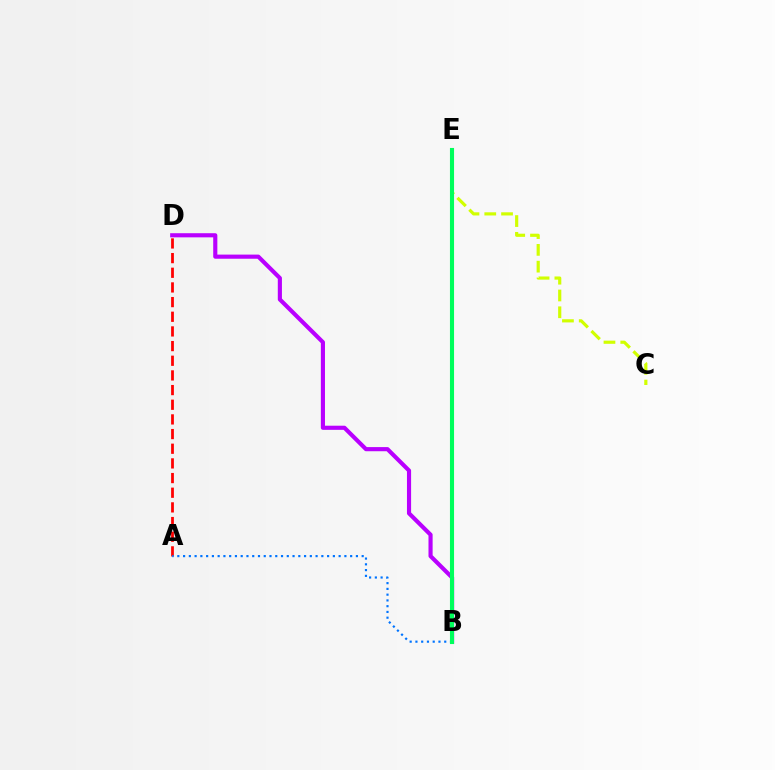{('A', 'D'): [{'color': '#ff0000', 'line_style': 'dashed', 'thickness': 1.99}], ('A', 'B'): [{'color': '#0074ff', 'line_style': 'dotted', 'thickness': 1.57}], ('C', 'E'): [{'color': '#d1ff00', 'line_style': 'dashed', 'thickness': 2.28}], ('B', 'D'): [{'color': '#b900ff', 'line_style': 'solid', 'thickness': 2.98}], ('B', 'E'): [{'color': '#00ff5c', 'line_style': 'solid', 'thickness': 2.95}]}